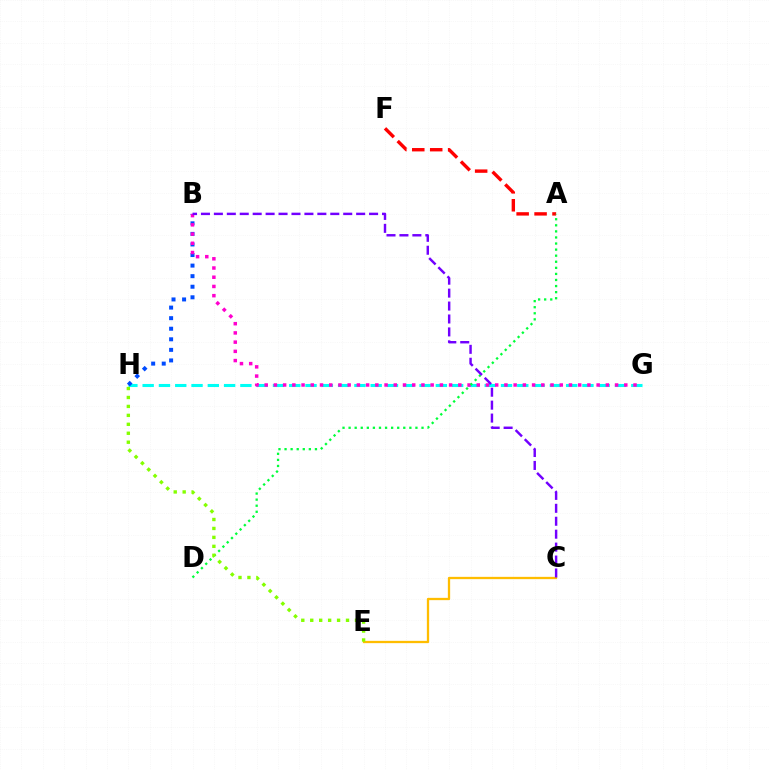{('G', 'H'): [{'color': '#00fff6', 'line_style': 'dashed', 'thickness': 2.21}], ('A', 'F'): [{'color': '#ff0000', 'line_style': 'dashed', 'thickness': 2.44}], ('B', 'H'): [{'color': '#004bff', 'line_style': 'dotted', 'thickness': 2.87}], ('C', 'E'): [{'color': '#ffbd00', 'line_style': 'solid', 'thickness': 1.65}], ('B', 'G'): [{'color': '#ff00cf', 'line_style': 'dotted', 'thickness': 2.51}], ('A', 'D'): [{'color': '#00ff39', 'line_style': 'dotted', 'thickness': 1.65}], ('B', 'C'): [{'color': '#7200ff', 'line_style': 'dashed', 'thickness': 1.76}], ('E', 'H'): [{'color': '#84ff00', 'line_style': 'dotted', 'thickness': 2.43}]}